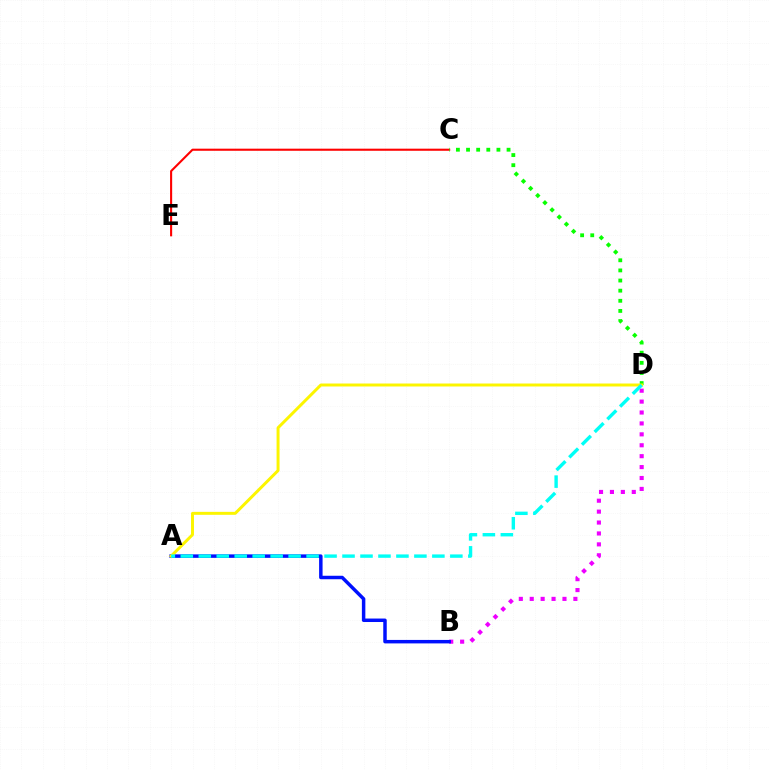{('C', 'E'): [{'color': '#ff0000', 'line_style': 'solid', 'thickness': 1.51}], ('C', 'D'): [{'color': '#08ff00', 'line_style': 'dotted', 'thickness': 2.75}], ('B', 'D'): [{'color': '#ee00ff', 'line_style': 'dotted', 'thickness': 2.97}], ('A', 'B'): [{'color': '#0010ff', 'line_style': 'solid', 'thickness': 2.5}], ('A', 'D'): [{'color': '#fcf500', 'line_style': 'solid', 'thickness': 2.14}, {'color': '#00fff6', 'line_style': 'dashed', 'thickness': 2.44}]}